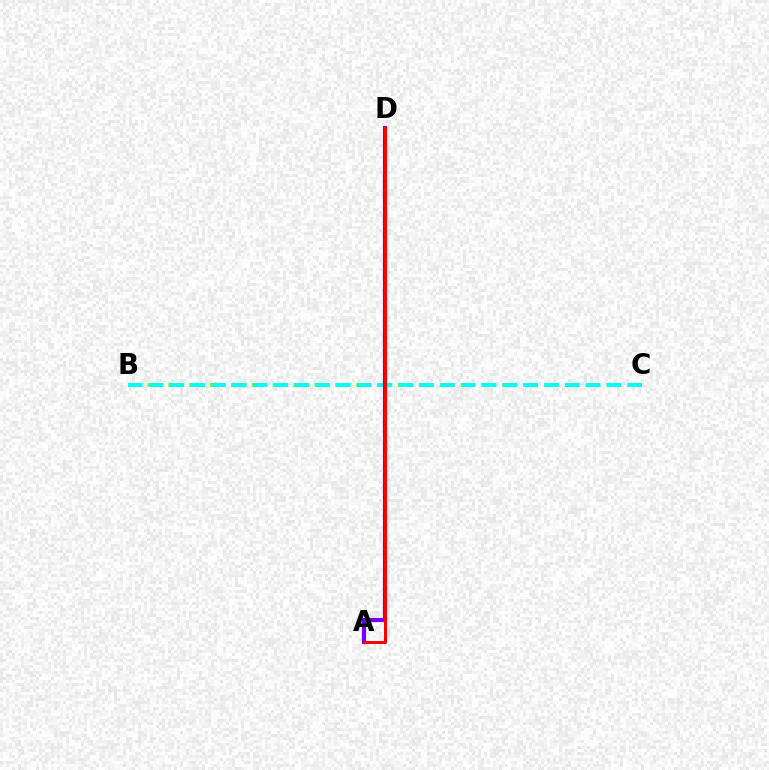{('B', 'C'): [{'color': '#84ff00', 'line_style': 'dotted', 'thickness': 2.84}, {'color': '#00fff6', 'line_style': 'dashed', 'thickness': 2.83}], ('A', 'D'): [{'color': '#7200ff', 'line_style': 'solid', 'thickness': 3.0}, {'color': '#ff0000', 'line_style': 'solid', 'thickness': 2.18}]}